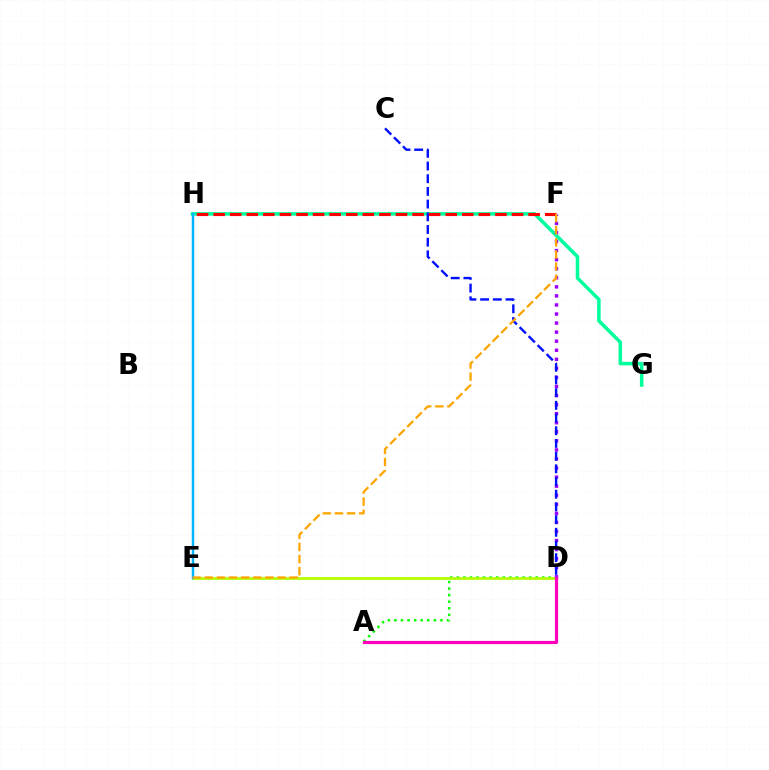{('A', 'D'): [{'color': '#08ff00', 'line_style': 'dotted', 'thickness': 1.79}, {'color': '#ff00bd', 'line_style': 'solid', 'thickness': 2.28}], ('D', 'E'): [{'color': '#b3ff00', 'line_style': 'solid', 'thickness': 1.99}], ('G', 'H'): [{'color': '#00ff9d', 'line_style': 'solid', 'thickness': 2.54}], ('D', 'F'): [{'color': '#9b00ff', 'line_style': 'dotted', 'thickness': 2.46}], ('C', 'D'): [{'color': '#0010ff', 'line_style': 'dashed', 'thickness': 1.72}], ('F', 'H'): [{'color': '#ff0000', 'line_style': 'dashed', 'thickness': 2.25}], ('E', 'H'): [{'color': '#00b5ff', 'line_style': 'solid', 'thickness': 1.78}], ('E', 'F'): [{'color': '#ffa500', 'line_style': 'dashed', 'thickness': 1.65}]}